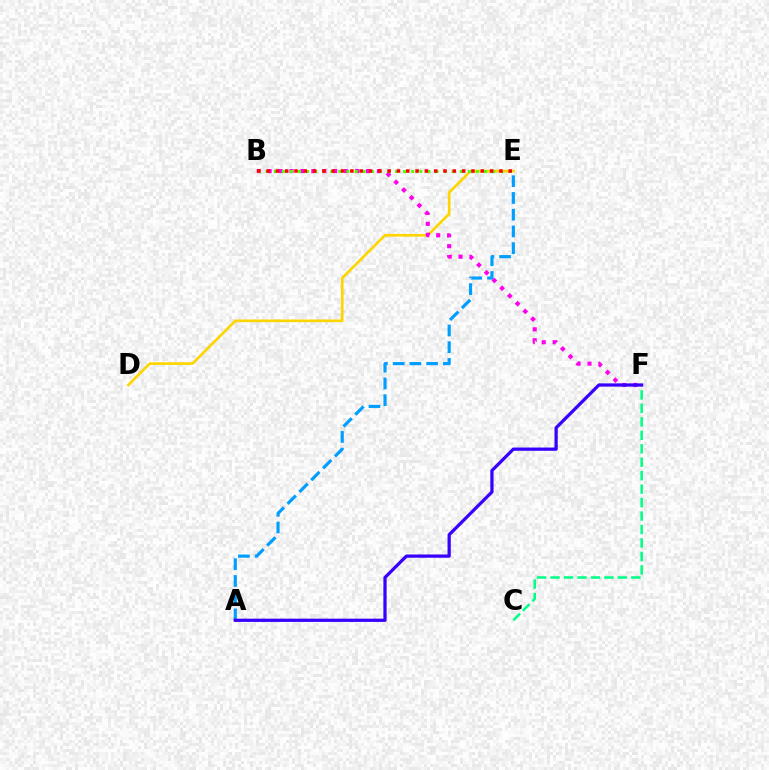{('A', 'E'): [{'color': '#009eff', 'line_style': 'dashed', 'thickness': 2.27}], ('D', 'E'): [{'color': '#ffd500', 'line_style': 'solid', 'thickness': 1.92}], ('C', 'F'): [{'color': '#00ff86', 'line_style': 'dashed', 'thickness': 1.83}], ('B', 'F'): [{'color': '#ff00ed', 'line_style': 'dotted', 'thickness': 2.97}], ('B', 'E'): [{'color': '#4fff00', 'line_style': 'dotted', 'thickness': 2.2}, {'color': '#ff0000', 'line_style': 'dotted', 'thickness': 2.53}], ('A', 'F'): [{'color': '#3700ff', 'line_style': 'solid', 'thickness': 2.34}]}